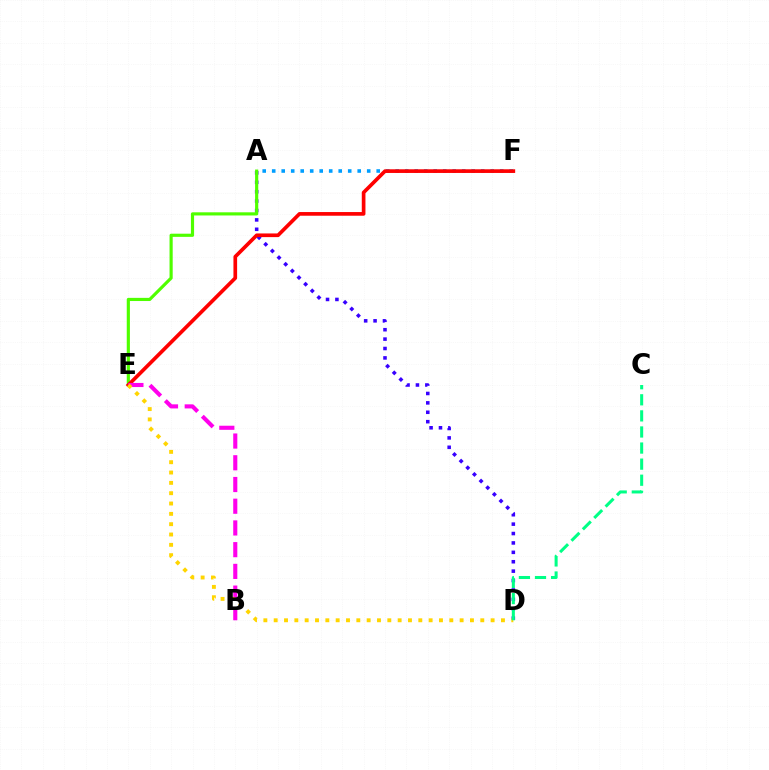{('A', 'D'): [{'color': '#3700ff', 'line_style': 'dotted', 'thickness': 2.55}], ('A', 'E'): [{'color': '#4fff00', 'line_style': 'solid', 'thickness': 2.28}], ('A', 'F'): [{'color': '#009eff', 'line_style': 'dotted', 'thickness': 2.58}], ('E', 'F'): [{'color': '#ff0000', 'line_style': 'solid', 'thickness': 2.65}], ('B', 'E'): [{'color': '#ff00ed', 'line_style': 'dashed', 'thickness': 2.95}], ('D', 'E'): [{'color': '#ffd500', 'line_style': 'dotted', 'thickness': 2.81}], ('C', 'D'): [{'color': '#00ff86', 'line_style': 'dashed', 'thickness': 2.19}]}